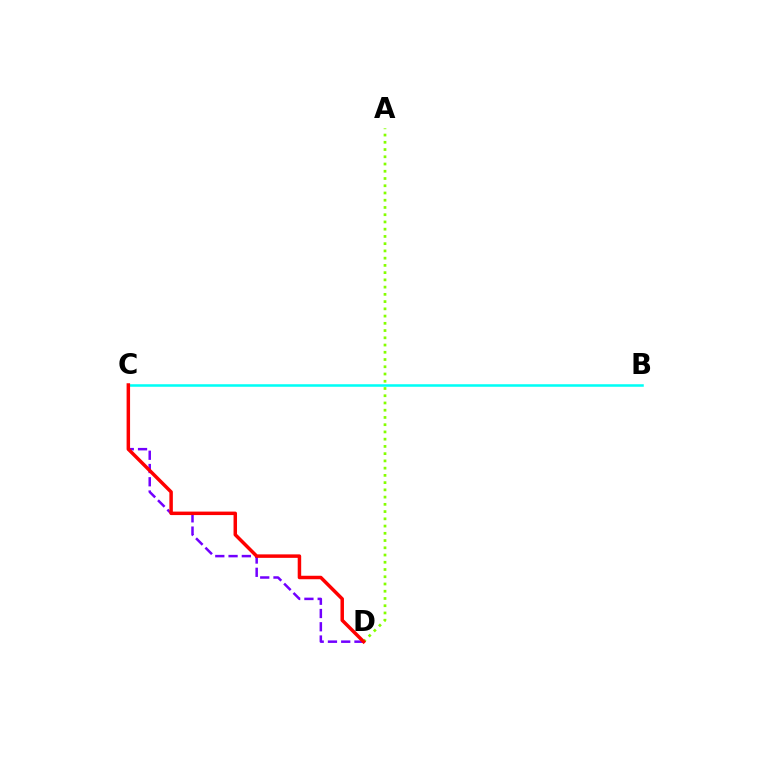{('C', 'D'): [{'color': '#7200ff', 'line_style': 'dashed', 'thickness': 1.8}, {'color': '#ff0000', 'line_style': 'solid', 'thickness': 2.51}], ('A', 'D'): [{'color': '#84ff00', 'line_style': 'dotted', 'thickness': 1.97}], ('B', 'C'): [{'color': '#00fff6', 'line_style': 'solid', 'thickness': 1.83}]}